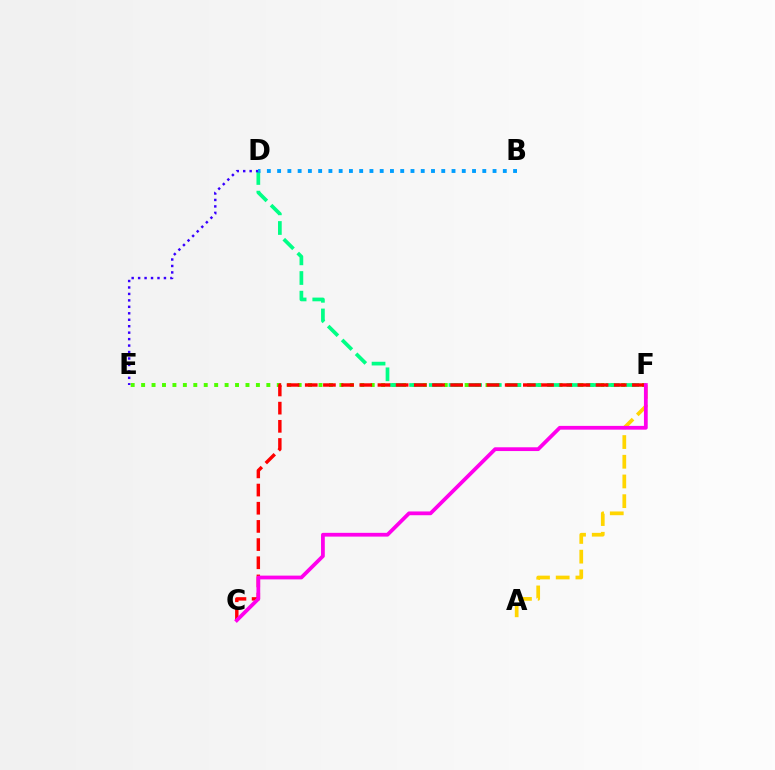{('A', 'F'): [{'color': '#ffd500', 'line_style': 'dashed', 'thickness': 2.68}], ('E', 'F'): [{'color': '#4fff00', 'line_style': 'dotted', 'thickness': 2.84}], ('D', 'F'): [{'color': '#00ff86', 'line_style': 'dashed', 'thickness': 2.67}], ('C', 'F'): [{'color': '#ff0000', 'line_style': 'dashed', 'thickness': 2.47}, {'color': '#ff00ed', 'line_style': 'solid', 'thickness': 2.71}], ('D', 'E'): [{'color': '#3700ff', 'line_style': 'dotted', 'thickness': 1.75}], ('B', 'D'): [{'color': '#009eff', 'line_style': 'dotted', 'thickness': 2.79}]}